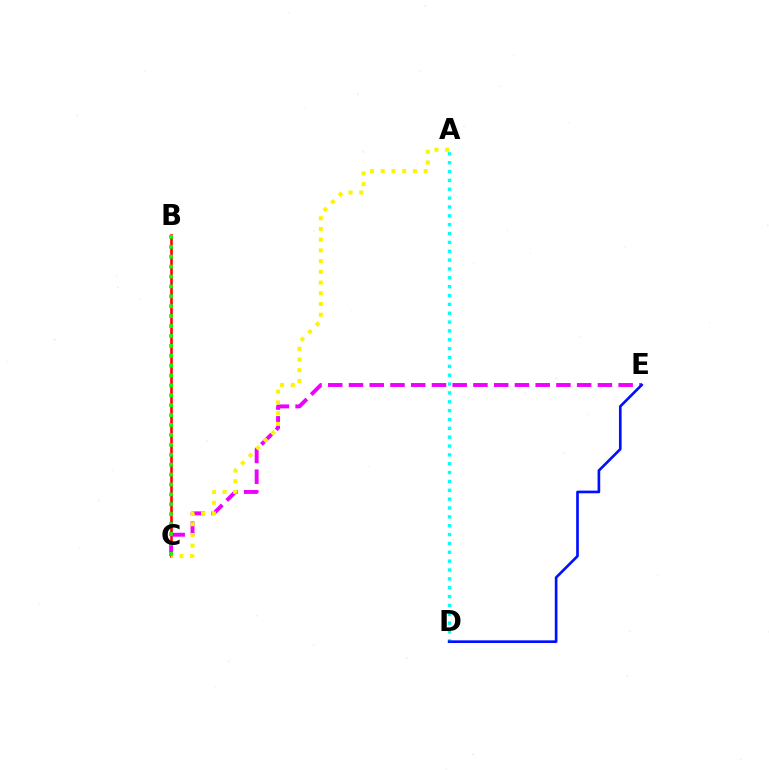{('B', 'C'): [{'color': '#ff0000', 'line_style': 'solid', 'thickness': 1.86}, {'color': '#08ff00', 'line_style': 'dotted', 'thickness': 2.69}], ('C', 'E'): [{'color': '#ee00ff', 'line_style': 'dashed', 'thickness': 2.82}], ('A', 'C'): [{'color': '#fcf500', 'line_style': 'dotted', 'thickness': 2.91}], ('A', 'D'): [{'color': '#00fff6', 'line_style': 'dotted', 'thickness': 2.41}], ('D', 'E'): [{'color': '#0010ff', 'line_style': 'solid', 'thickness': 1.92}]}